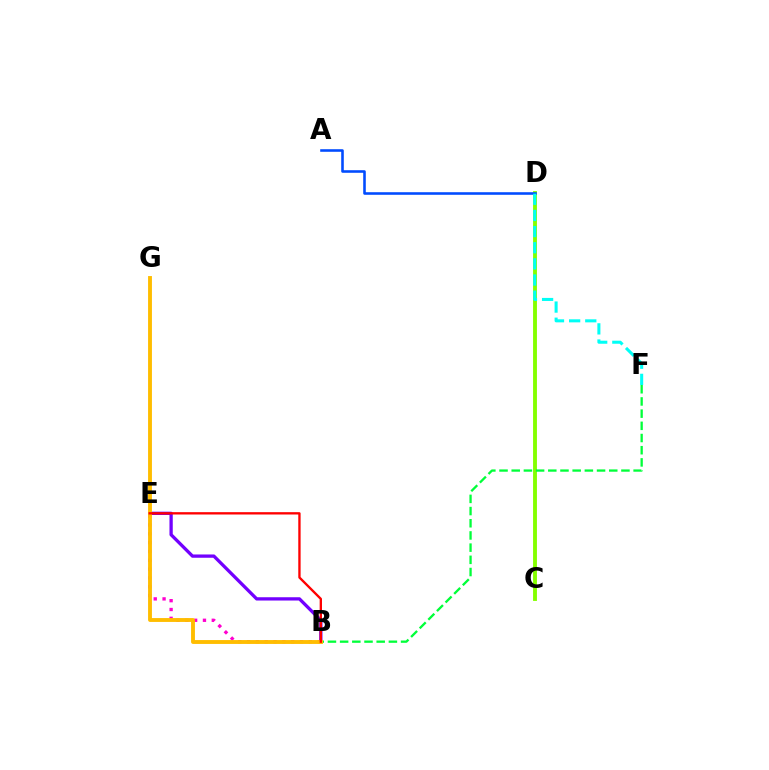{('C', 'D'): [{'color': '#84ff00', 'line_style': 'solid', 'thickness': 2.79}], ('B', 'F'): [{'color': '#00ff39', 'line_style': 'dashed', 'thickness': 1.66}], ('A', 'D'): [{'color': '#004bff', 'line_style': 'solid', 'thickness': 1.86}], ('B', 'E'): [{'color': '#7200ff', 'line_style': 'solid', 'thickness': 2.37}, {'color': '#ff00cf', 'line_style': 'dotted', 'thickness': 2.4}, {'color': '#ff0000', 'line_style': 'solid', 'thickness': 1.68}], ('D', 'F'): [{'color': '#00fff6', 'line_style': 'dashed', 'thickness': 2.19}], ('B', 'G'): [{'color': '#ffbd00', 'line_style': 'solid', 'thickness': 2.79}]}